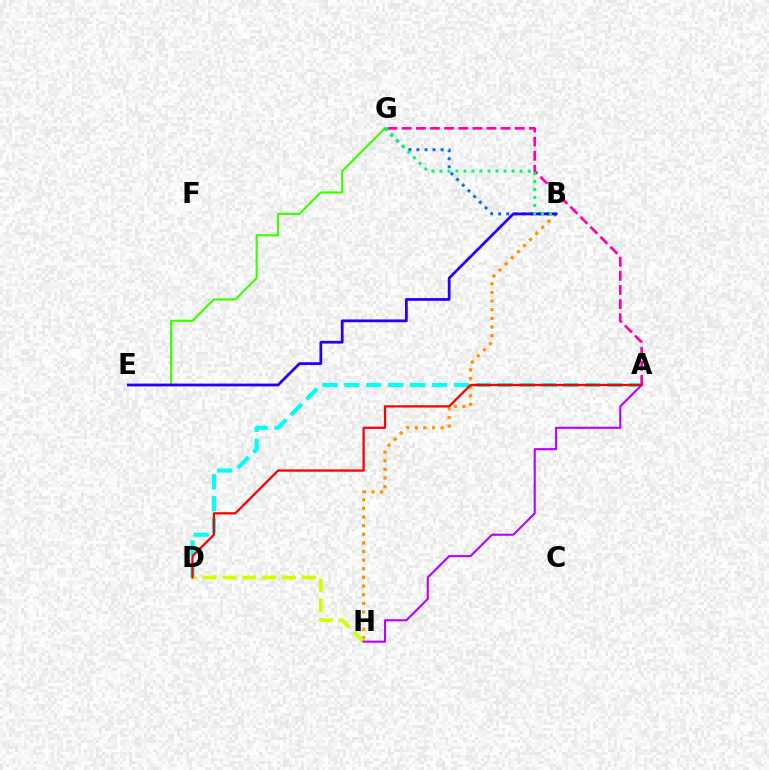{('B', 'H'): [{'color': '#ff9400', 'line_style': 'dotted', 'thickness': 2.34}], ('A', 'D'): [{'color': '#00fff6', 'line_style': 'dashed', 'thickness': 2.98}, {'color': '#ff0000', 'line_style': 'solid', 'thickness': 1.64}], ('D', 'H'): [{'color': '#d1ff00', 'line_style': 'dashed', 'thickness': 2.7}], ('E', 'G'): [{'color': '#3dff00', 'line_style': 'solid', 'thickness': 1.56}], ('A', 'H'): [{'color': '#b900ff', 'line_style': 'solid', 'thickness': 1.51}], ('B', 'G'): [{'color': '#0074ff', 'line_style': 'dotted', 'thickness': 2.19}, {'color': '#00ff5c', 'line_style': 'dotted', 'thickness': 2.18}], ('A', 'G'): [{'color': '#ff00ac', 'line_style': 'dashed', 'thickness': 1.92}], ('B', 'E'): [{'color': '#2500ff', 'line_style': 'solid', 'thickness': 1.99}]}